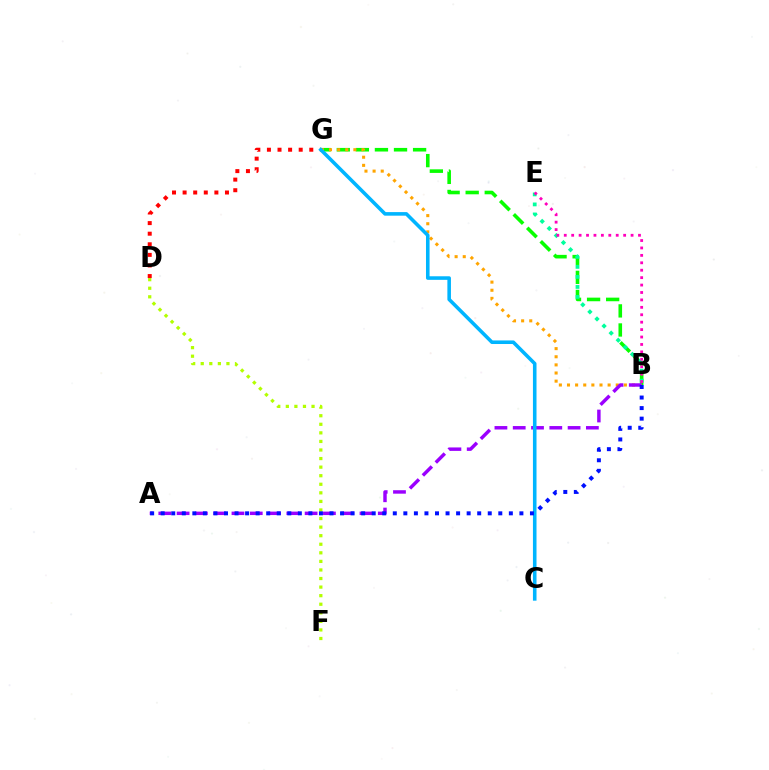{('B', 'G'): [{'color': '#08ff00', 'line_style': 'dashed', 'thickness': 2.59}, {'color': '#ffa500', 'line_style': 'dotted', 'thickness': 2.21}], ('B', 'E'): [{'color': '#00ff9d', 'line_style': 'dotted', 'thickness': 2.72}, {'color': '#ff00bd', 'line_style': 'dotted', 'thickness': 2.02}], ('A', 'B'): [{'color': '#9b00ff', 'line_style': 'dashed', 'thickness': 2.48}, {'color': '#0010ff', 'line_style': 'dotted', 'thickness': 2.87}], ('D', 'F'): [{'color': '#b3ff00', 'line_style': 'dotted', 'thickness': 2.33}], ('D', 'G'): [{'color': '#ff0000', 'line_style': 'dotted', 'thickness': 2.88}], ('C', 'G'): [{'color': '#00b5ff', 'line_style': 'solid', 'thickness': 2.57}]}